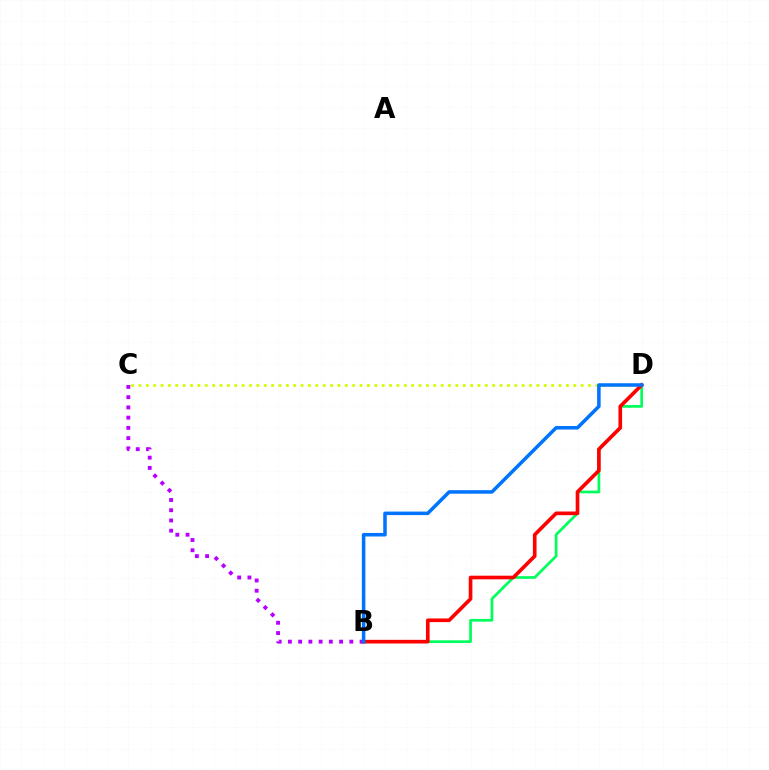{('C', 'D'): [{'color': '#d1ff00', 'line_style': 'dotted', 'thickness': 2.0}], ('B', 'C'): [{'color': '#b900ff', 'line_style': 'dotted', 'thickness': 2.78}], ('B', 'D'): [{'color': '#00ff5c', 'line_style': 'solid', 'thickness': 1.96}, {'color': '#ff0000', 'line_style': 'solid', 'thickness': 2.63}, {'color': '#0074ff', 'line_style': 'solid', 'thickness': 2.54}]}